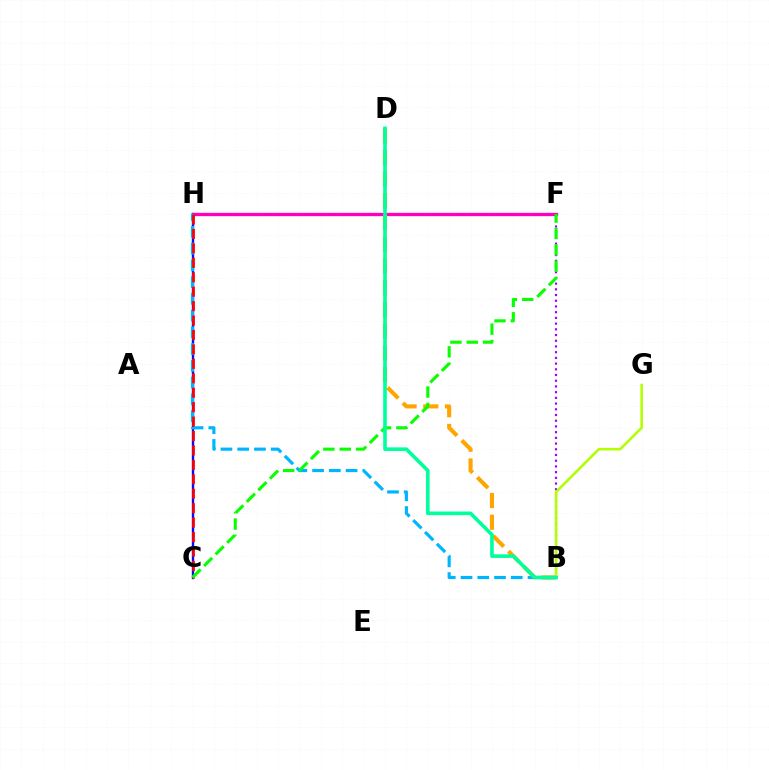{('C', 'H'): [{'color': '#0010ff', 'line_style': 'solid', 'thickness': 1.71}, {'color': '#ff0000', 'line_style': 'dashed', 'thickness': 1.96}], ('B', 'F'): [{'color': '#9b00ff', 'line_style': 'dotted', 'thickness': 1.55}], ('F', 'H'): [{'color': '#ff00bd', 'line_style': 'solid', 'thickness': 2.38}], ('B', 'H'): [{'color': '#00b5ff', 'line_style': 'dashed', 'thickness': 2.28}], ('B', 'D'): [{'color': '#ffa500', 'line_style': 'dashed', 'thickness': 2.95}, {'color': '#00ff9d', 'line_style': 'solid', 'thickness': 2.61}], ('C', 'F'): [{'color': '#08ff00', 'line_style': 'dashed', 'thickness': 2.22}], ('B', 'G'): [{'color': '#b3ff00', 'line_style': 'solid', 'thickness': 1.85}]}